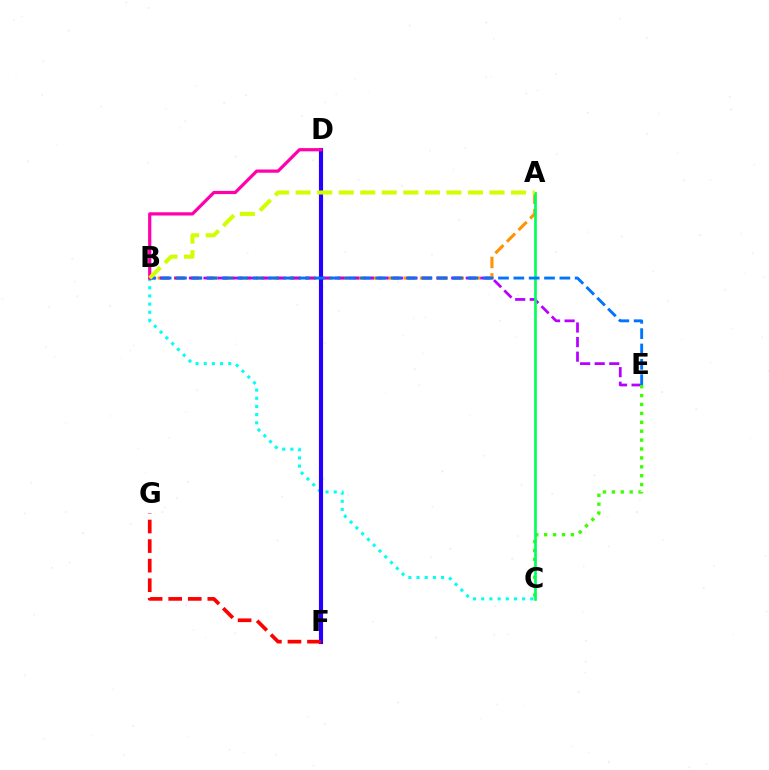{('B', 'C'): [{'color': '#00fff6', 'line_style': 'dotted', 'thickness': 2.22}], ('A', 'B'): [{'color': '#ff9400', 'line_style': 'dashed', 'thickness': 2.23}, {'color': '#d1ff00', 'line_style': 'dashed', 'thickness': 2.93}], ('B', 'E'): [{'color': '#b900ff', 'line_style': 'dashed', 'thickness': 1.98}, {'color': '#0074ff', 'line_style': 'dashed', 'thickness': 2.08}], ('C', 'E'): [{'color': '#3dff00', 'line_style': 'dotted', 'thickness': 2.42}], ('D', 'F'): [{'color': '#2500ff', 'line_style': 'solid', 'thickness': 2.98}], ('A', 'C'): [{'color': '#00ff5c', 'line_style': 'solid', 'thickness': 1.93}], ('B', 'D'): [{'color': '#ff00ac', 'line_style': 'solid', 'thickness': 2.31}], ('F', 'G'): [{'color': '#ff0000', 'line_style': 'dashed', 'thickness': 2.66}]}